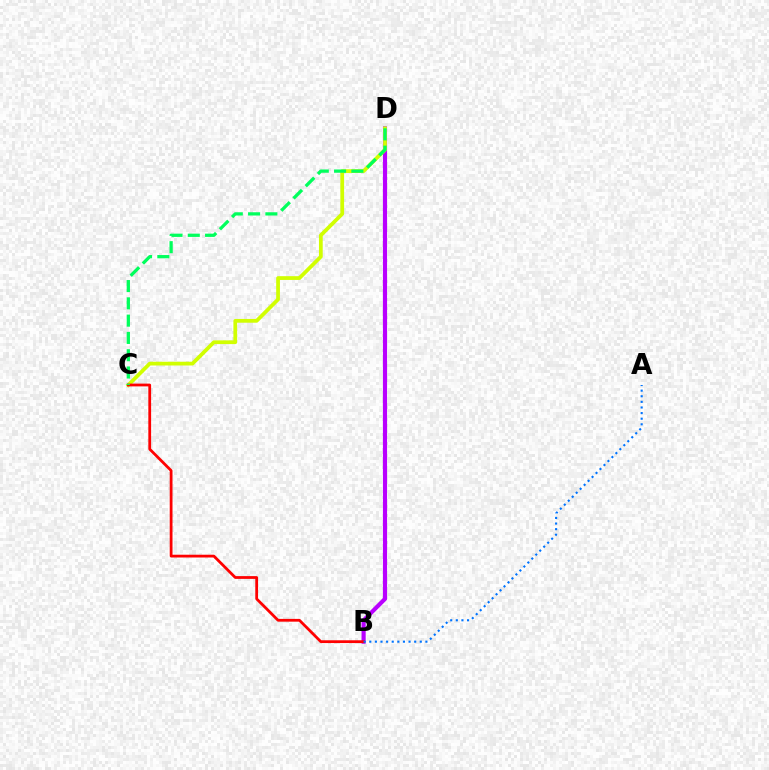{('B', 'D'): [{'color': '#b900ff', 'line_style': 'solid', 'thickness': 2.98}], ('C', 'D'): [{'color': '#d1ff00', 'line_style': 'solid', 'thickness': 2.71}, {'color': '#00ff5c', 'line_style': 'dashed', 'thickness': 2.35}], ('B', 'C'): [{'color': '#ff0000', 'line_style': 'solid', 'thickness': 2.0}], ('A', 'B'): [{'color': '#0074ff', 'line_style': 'dotted', 'thickness': 1.52}]}